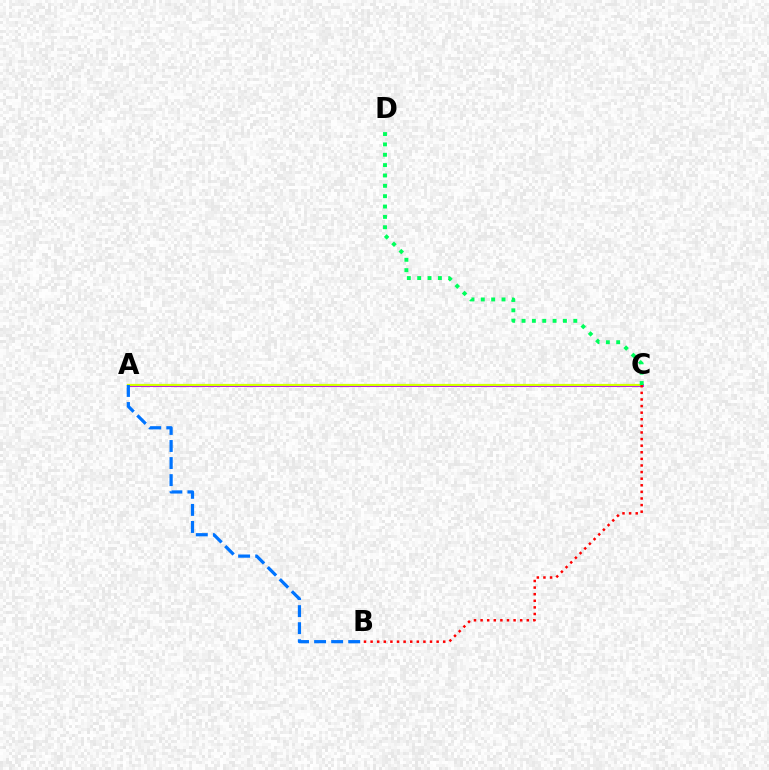{('A', 'C'): [{'color': '#b900ff', 'line_style': 'solid', 'thickness': 2.09}, {'color': '#d1ff00', 'line_style': 'solid', 'thickness': 1.6}], ('C', 'D'): [{'color': '#00ff5c', 'line_style': 'dotted', 'thickness': 2.81}], ('B', 'C'): [{'color': '#ff0000', 'line_style': 'dotted', 'thickness': 1.79}], ('A', 'B'): [{'color': '#0074ff', 'line_style': 'dashed', 'thickness': 2.32}]}